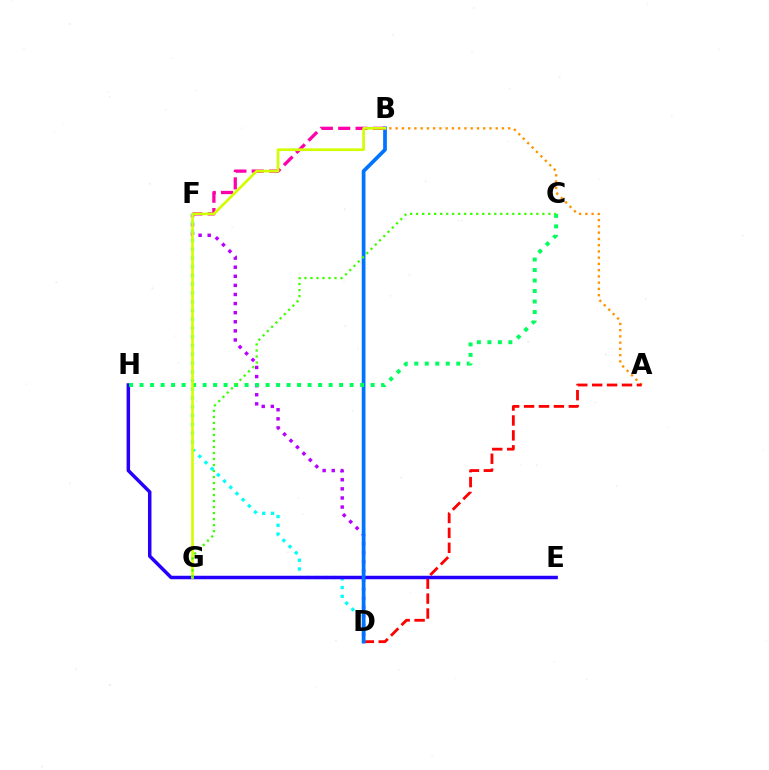{('A', 'B'): [{'color': '#ff9400', 'line_style': 'dotted', 'thickness': 1.7}], ('A', 'D'): [{'color': '#ff0000', 'line_style': 'dashed', 'thickness': 2.03}], ('D', 'F'): [{'color': '#b900ff', 'line_style': 'dotted', 'thickness': 2.47}, {'color': '#00fff6', 'line_style': 'dotted', 'thickness': 2.38}], ('E', 'H'): [{'color': '#2500ff', 'line_style': 'solid', 'thickness': 2.51}], ('B', 'D'): [{'color': '#0074ff', 'line_style': 'solid', 'thickness': 2.68}], ('B', 'F'): [{'color': '#ff00ac', 'line_style': 'dashed', 'thickness': 2.36}], ('C', 'H'): [{'color': '#00ff5c', 'line_style': 'dotted', 'thickness': 2.85}], ('B', 'G'): [{'color': '#d1ff00', 'line_style': 'solid', 'thickness': 1.92}], ('C', 'G'): [{'color': '#3dff00', 'line_style': 'dotted', 'thickness': 1.63}]}